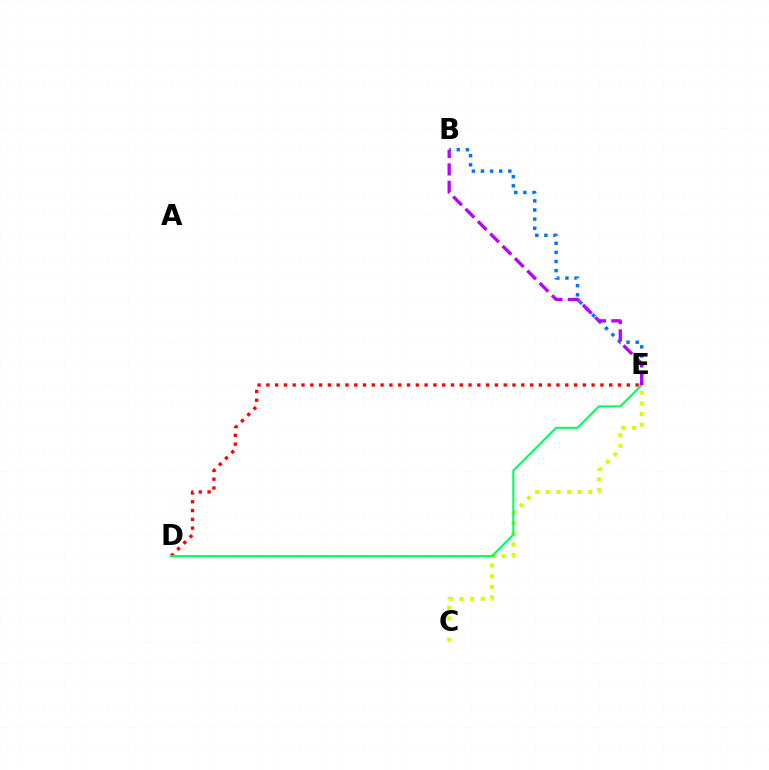{('C', 'E'): [{'color': '#d1ff00', 'line_style': 'dotted', 'thickness': 2.89}], ('B', 'E'): [{'color': '#0074ff', 'line_style': 'dotted', 'thickness': 2.48}, {'color': '#b900ff', 'line_style': 'dashed', 'thickness': 2.37}], ('D', 'E'): [{'color': '#ff0000', 'line_style': 'dotted', 'thickness': 2.39}, {'color': '#00ff5c', 'line_style': 'solid', 'thickness': 1.5}]}